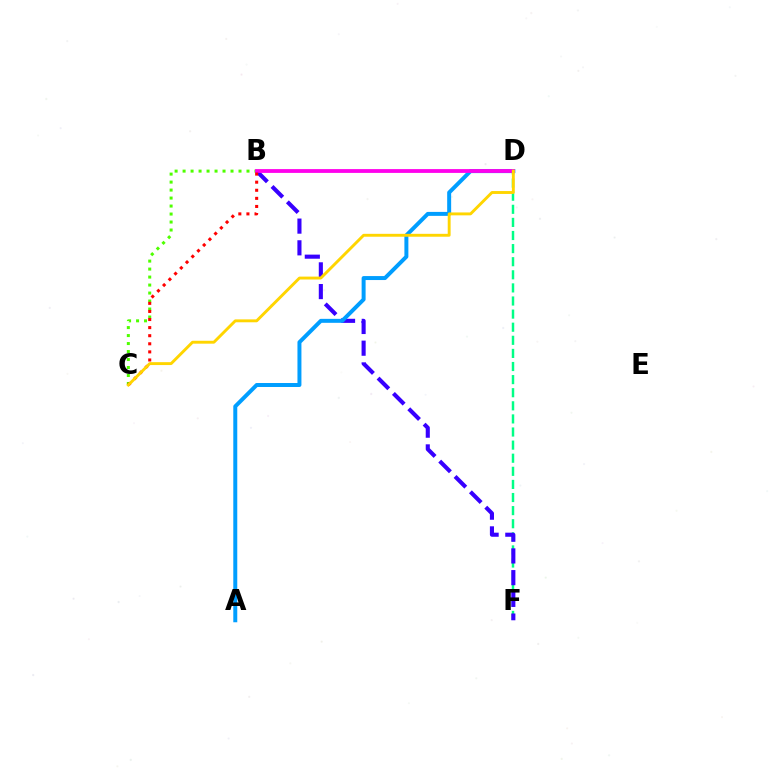{('D', 'F'): [{'color': '#00ff86', 'line_style': 'dashed', 'thickness': 1.78}], ('B', 'C'): [{'color': '#4fff00', 'line_style': 'dotted', 'thickness': 2.17}, {'color': '#ff0000', 'line_style': 'dotted', 'thickness': 2.2}], ('B', 'F'): [{'color': '#3700ff', 'line_style': 'dashed', 'thickness': 2.95}], ('A', 'D'): [{'color': '#009eff', 'line_style': 'solid', 'thickness': 2.86}], ('B', 'D'): [{'color': '#ff00ed', 'line_style': 'solid', 'thickness': 2.74}], ('C', 'D'): [{'color': '#ffd500', 'line_style': 'solid', 'thickness': 2.09}]}